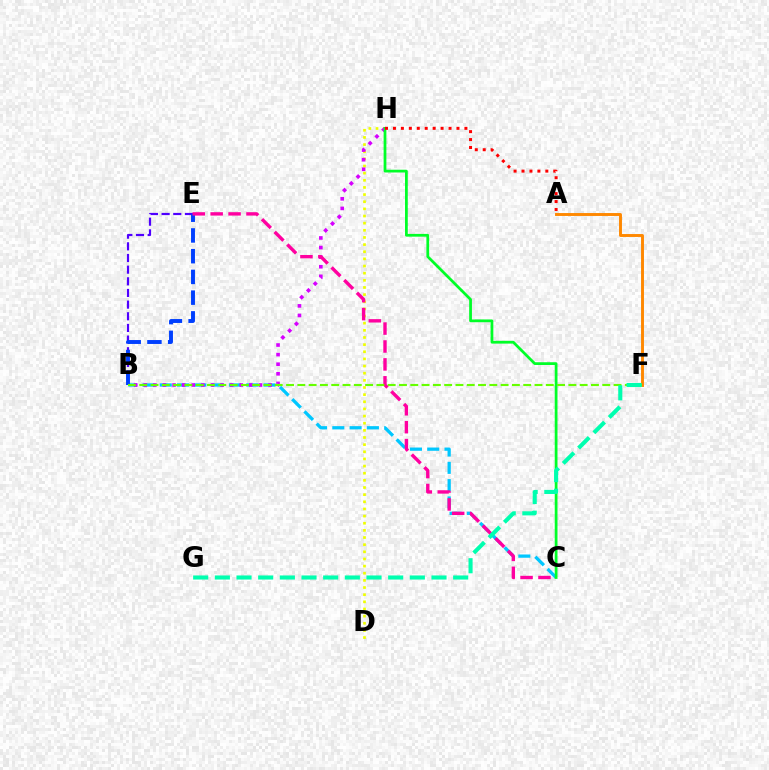{('B', 'C'): [{'color': '#00c7ff', 'line_style': 'dashed', 'thickness': 2.35}], ('D', 'H'): [{'color': '#eeff00', 'line_style': 'dotted', 'thickness': 1.94}], ('B', 'H'): [{'color': '#d600ff', 'line_style': 'dotted', 'thickness': 2.61}], ('B', 'E'): [{'color': '#4f00ff', 'line_style': 'dashed', 'thickness': 1.58}, {'color': '#003fff', 'line_style': 'dashed', 'thickness': 2.82}], ('A', 'F'): [{'color': '#ff8800', 'line_style': 'solid', 'thickness': 2.1}], ('C', 'H'): [{'color': '#00ff27', 'line_style': 'solid', 'thickness': 1.99}], ('C', 'E'): [{'color': '#ff00a0', 'line_style': 'dashed', 'thickness': 2.43}], ('B', 'F'): [{'color': '#66ff00', 'line_style': 'dashed', 'thickness': 1.53}], ('A', 'H'): [{'color': '#ff0000', 'line_style': 'dotted', 'thickness': 2.16}], ('F', 'G'): [{'color': '#00ffaf', 'line_style': 'dashed', 'thickness': 2.94}]}